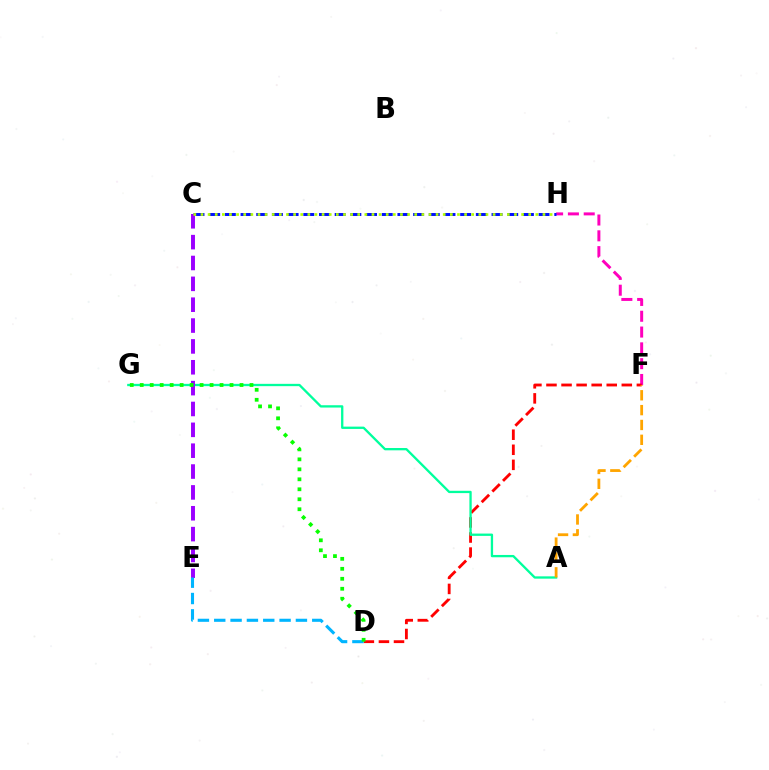{('F', 'H'): [{'color': '#ff00bd', 'line_style': 'dashed', 'thickness': 2.15}], ('D', 'F'): [{'color': '#ff0000', 'line_style': 'dashed', 'thickness': 2.05}], ('A', 'G'): [{'color': '#00ff9d', 'line_style': 'solid', 'thickness': 1.66}], ('C', 'H'): [{'color': '#0010ff', 'line_style': 'dashed', 'thickness': 2.13}, {'color': '#b3ff00', 'line_style': 'dotted', 'thickness': 1.94}], ('C', 'E'): [{'color': '#9b00ff', 'line_style': 'dashed', 'thickness': 2.83}], ('A', 'F'): [{'color': '#ffa500', 'line_style': 'dashed', 'thickness': 2.02}], ('D', 'E'): [{'color': '#00b5ff', 'line_style': 'dashed', 'thickness': 2.22}], ('D', 'G'): [{'color': '#08ff00', 'line_style': 'dotted', 'thickness': 2.71}]}